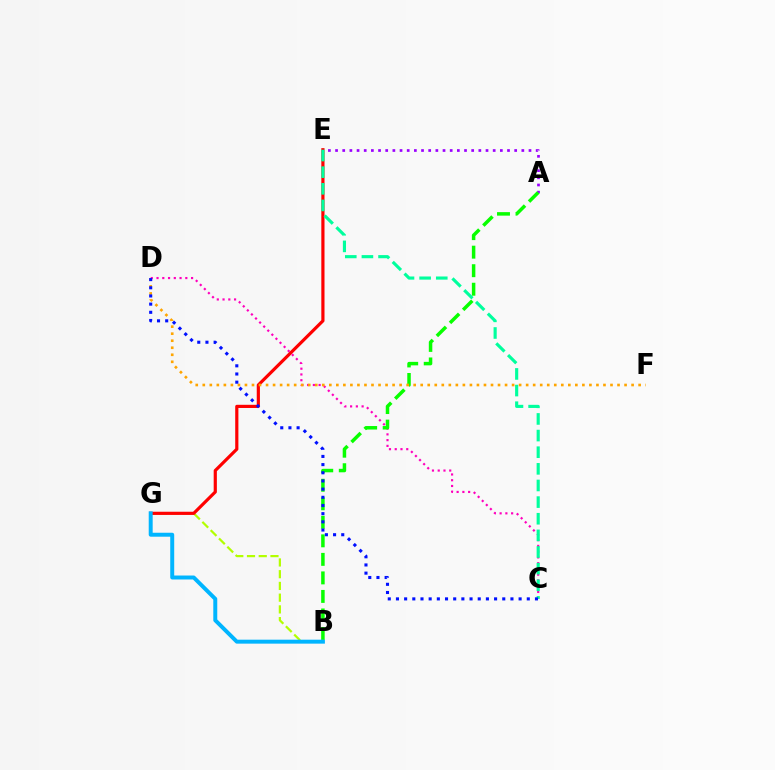{('A', 'E'): [{'color': '#9b00ff', 'line_style': 'dotted', 'thickness': 1.95}], ('C', 'D'): [{'color': '#ff00bd', 'line_style': 'dotted', 'thickness': 1.56}, {'color': '#0010ff', 'line_style': 'dotted', 'thickness': 2.22}], ('B', 'G'): [{'color': '#b3ff00', 'line_style': 'dashed', 'thickness': 1.59}, {'color': '#00b5ff', 'line_style': 'solid', 'thickness': 2.85}], ('A', 'B'): [{'color': '#08ff00', 'line_style': 'dashed', 'thickness': 2.52}], ('E', 'G'): [{'color': '#ff0000', 'line_style': 'solid', 'thickness': 2.29}], ('D', 'F'): [{'color': '#ffa500', 'line_style': 'dotted', 'thickness': 1.91}], ('C', 'E'): [{'color': '#00ff9d', 'line_style': 'dashed', 'thickness': 2.26}]}